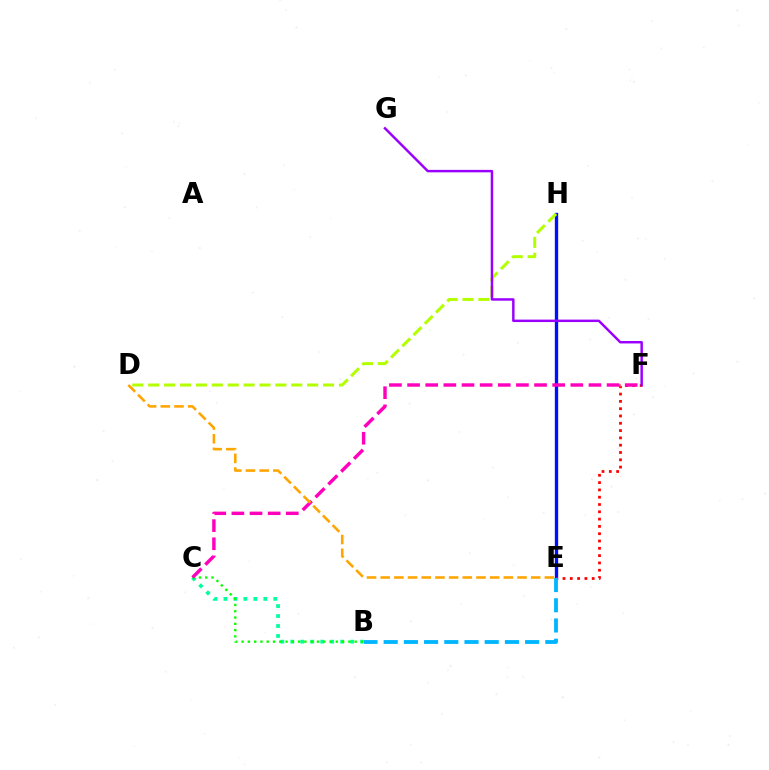{('B', 'C'): [{'color': '#00ff9d', 'line_style': 'dotted', 'thickness': 2.71}, {'color': '#08ff00', 'line_style': 'dotted', 'thickness': 1.71}], ('E', 'H'): [{'color': '#0010ff', 'line_style': 'solid', 'thickness': 2.4}], ('E', 'F'): [{'color': '#ff0000', 'line_style': 'dotted', 'thickness': 1.98}], ('B', 'E'): [{'color': '#00b5ff', 'line_style': 'dashed', 'thickness': 2.74}], ('D', 'H'): [{'color': '#b3ff00', 'line_style': 'dashed', 'thickness': 2.16}], ('C', 'F'): [{'color': '#ff00bd', 'line_style': 'dashed', 'thickness': 2.46}], ('F', 'G'): [{'color': '#9b00ff', 'line_style': 'solid', 'thickness': 1.77}], ('D', 'E'): [{'color': '#ffa500', 'line_style': 'dashed', 'thickness': 1.86}]}